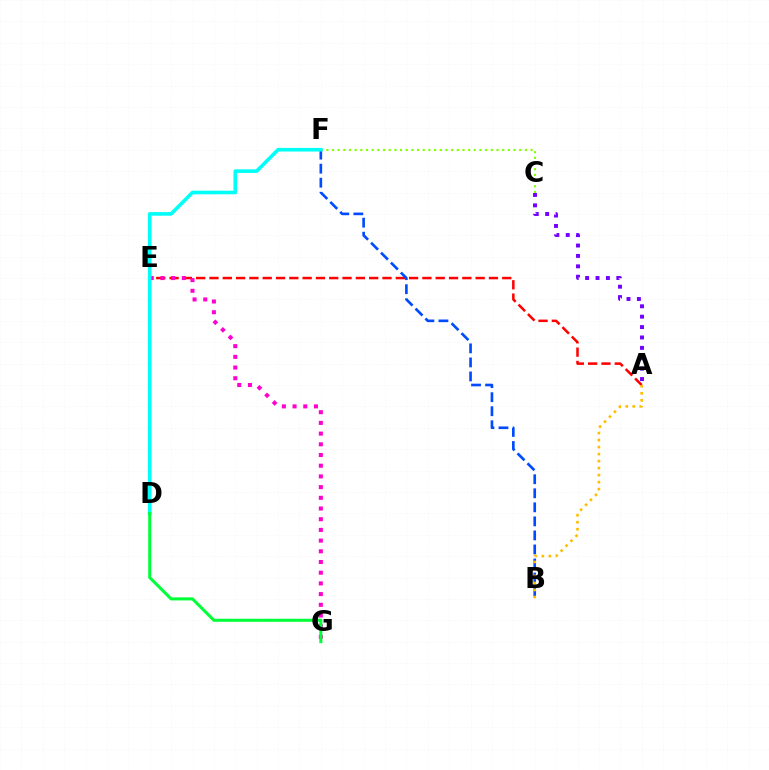{('A', 'C'): [{'color': '#7200ff', 'line_style': 'dotted', 'thickness': 2.82}], ('C', 'F'): [{'color': '#84ff00', 'line_style': 'dotted', 'thickness': 1.54}], ('A', 'E'): [{'color': '#ff0000', 'line_style': 'dashed', 'thickness': 1.81}], ('B', 'F'): [{'color': '#004bff', 'line_style': 'dashed', 'thickness': 1.91}], ('A', 'B'): [{'color': '#ffbd00', 'line_style': 'dotted', 'thickness': 1.9}], ('E', 'G'): [{'color': '#ff00cf', 'line_style': 'dotted', 'thickness': 2.91}], ('D', 'F'): [{'color': '#00fff6', 'line_style': 'solid', 'thickness': 2.6}], ('D', 'G'): [{'color': '#00ff39', 'line_style': 'solid', 'thickness': 2.19}]}